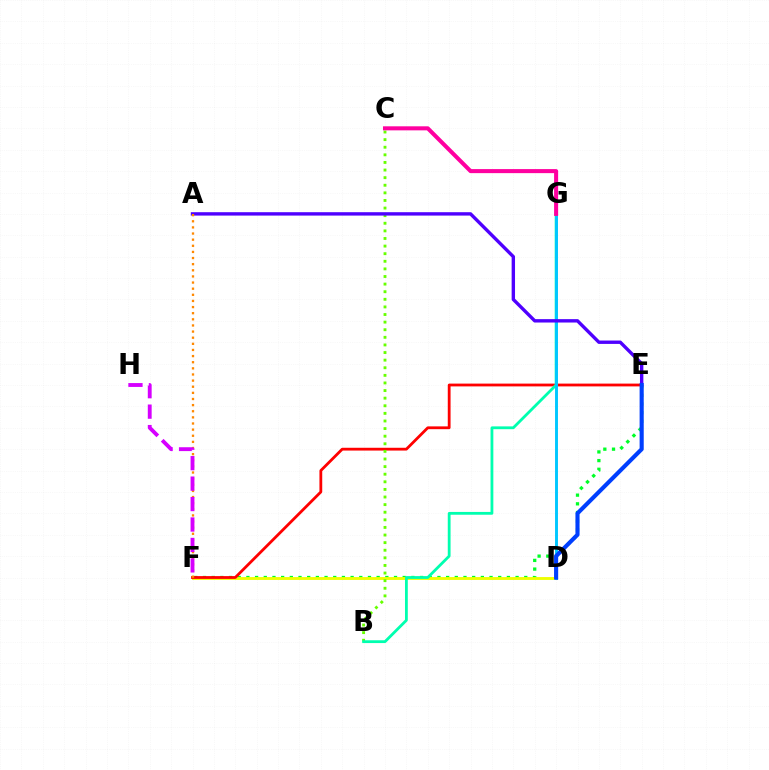{('E', 'F'): [{'color': '#00ff27', 'line_style': 'dotted', 'thickness': 2.36}, {'color': '#ff0000', 'line_style': 'solid', 'thickness': 2.01}], ('D', 'F'): [{'color': '#eeff00', 'line_style': 'solid', 'thickness': 2.07}], ('B', 'C'): [{'color': '#66ff00', 'line_style': 'dotted', 'thickness': 2.07}], ('B', 'G'): [{'color': '#00ffaf', 'line_style': 'solid', 'thickness': 2.02}], ('D', 'G'): [{'color': '#00c7ff', 'line_style': 'solid', 'thickness': 2.1}], ('A', 'E'): [{'color': '#4f00ff', 'line_style': 'solid', 'thickness': 2.44}], ('D', 'E'): [{'color': '#003fff', 'line_style': 'solid', 'thickness': 2.97}], ('A', 'F'): [{'color': '#ff8800', 'line_style': 'dotted', 'thickness': 1.66}], ('F', 'H'): [{'color': '#d600ff', 'line_style': 'dashed', 'thickness': 2.78}], ('C', 'G'): [{'color': '#ff00a0', 'line_style': 'solid', 'thickness': 2.91}]}